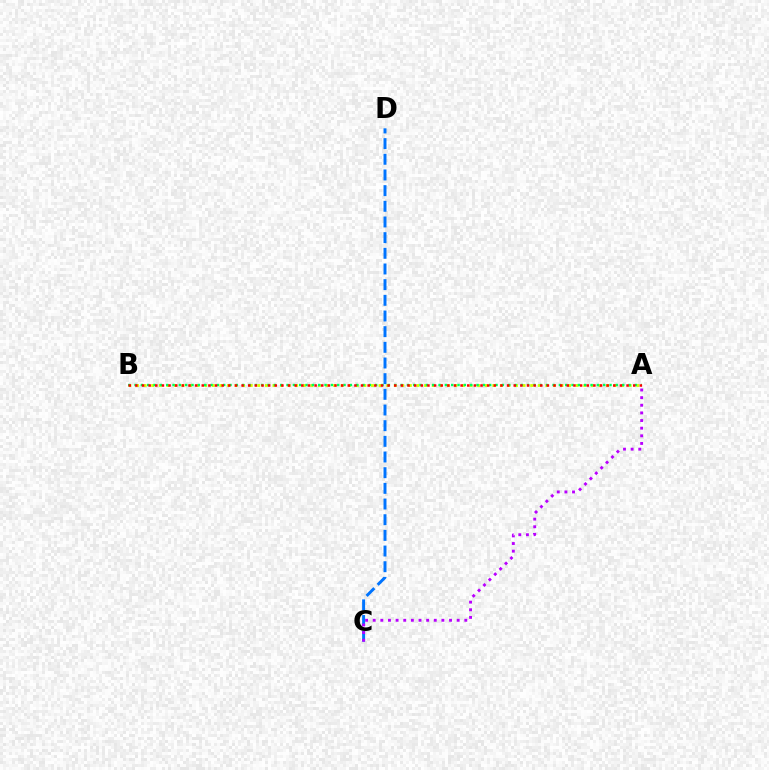{('A', 'B'): [{'color': '#d1ff00', 'line_style': 'dotted', 'thickness': 2.06}, {'color': '#00ff5c', 'line_style': 'dotted', 'thickness': 1.72}, {'color': '#ff0000', 'line_style': 'dotted', 'thickness': 1.8}], ('C', 'D'): [{'color': '#0074ff', 'line_style': 'dashed', 'thickness': 2.13}], ('A', 'C'): [{'color': '#b900ff', 'line_style': 'dotted', 'thickness': 2.07}]}